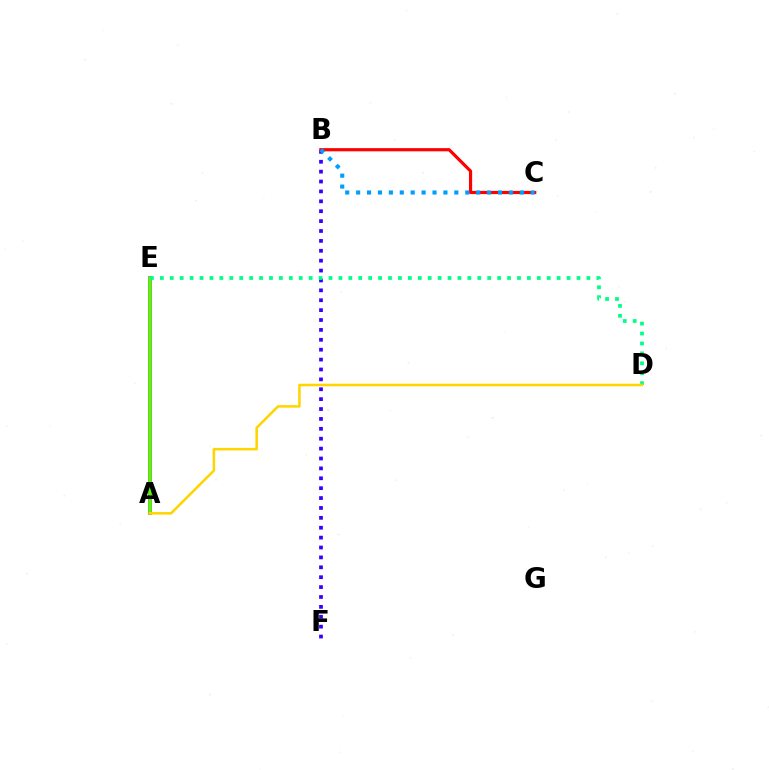{('A', 'E'): [{'color': '#ff00ed', 'line_style': 'solid', 'thickness': 2.83}, {'color': '#4fff00', 'line_style': 'solid', 'thickness': 2.54}], ('B', 'F'): [{'color': '#3700ff', 'line_style': 'dotted', 'thickness': 2.69}], ('D', 'E'): [{'color': '#00ff86', 'line_style': 'dotted', 'thickness': 2.7}], ('B', 'C'): [{'color': '#ff0000', 'line_style': 'solid', 'thickness': 2.29}, {'color': '#009eff', 'line_style': 'dotted', 'thickness': 2.97}], ('A', 'D'): [{'color': '#ffd500', 'line_style': 'solid', 'thickness': 1.83}]}